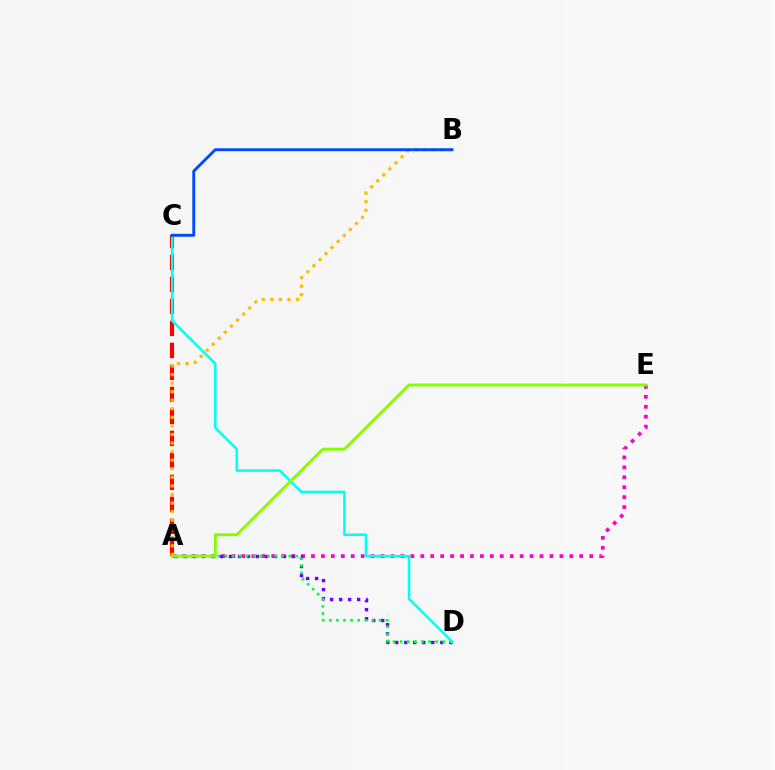{('A', 'E'): [{'color': '#ff00cf', 'line_style': 'dotted', 'thickness': 2.7}, {'color': '#84ff00', 'line_style': 'solid', 'thickness': 2.1}], ('A', 'D'): [{'color': '#7200ff', 'line_style': 'dotted', 'thickness': 2.45}, {'color': '#00ff39', 'line_style': 'dotted', 'thickness': 1.93}], ('A', 'C'): [{'color': '#ff0000', 'line_style': 'dashed', 'thickness': 2.99}], ('C', 'D'): [{'color': '#00fff6', 'line_style': 'solid', 'thickness': 1.86}], ('A', 'B'): [{'color': '#ffbd00', 'line_style': 'dotted', 'thickness': 2.33}], ('B', 'C'): [{'color': '#004bff', 'line_style': 'solid', 'thickness': 2.09}]}